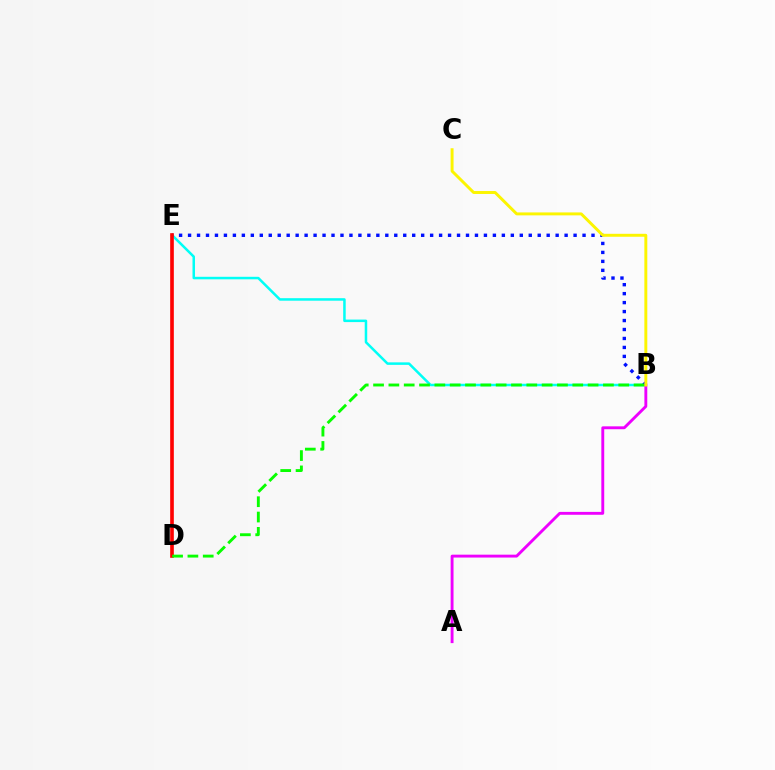{('B', 'E'): [{'color': '#00fff6', 'line_style': 'solid', 'thickness': 1.81}, {'color': '#0010ff', 'line_style': 'dotted', 'thickness': 2.44}], ('D', 'E'): [{'color': '#ff0000', 'line_style': 'solid', 'thickness': 2.63}], ('A', 'B'): [{'color': '#ee00ff', 'line_style': 'solid', 'thickness': 2.08}], ('B', 'D'): [{'color': '#08ff00', 'line_style': 'dashed', 'thickness': 2.08}], ('B', 'C'): [{'color': '#fcf500', 'line_style': 'solid', 'thickness': 2.12}]}